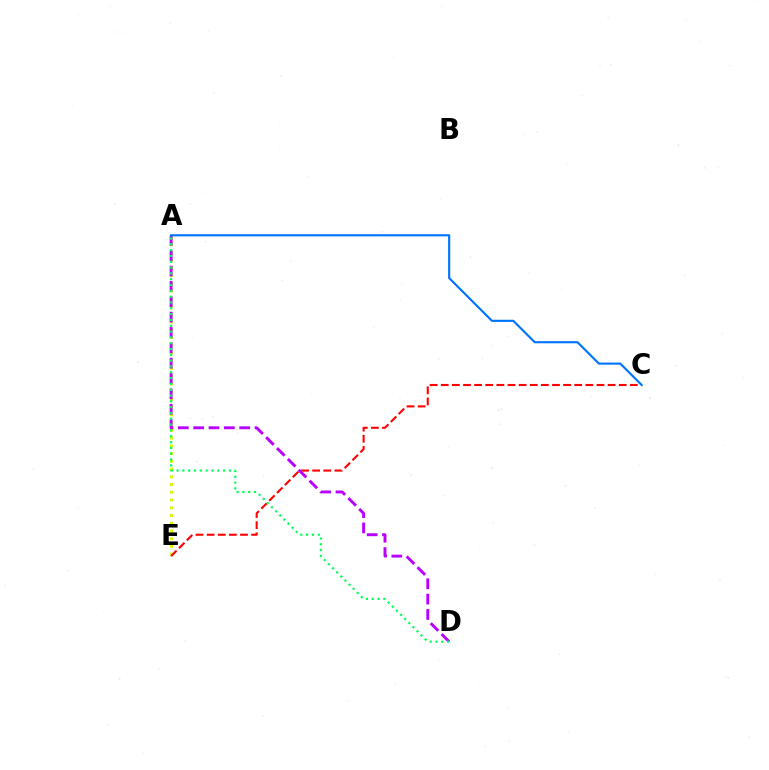{('A', 'E'): [{'color': '#d1ff00', 'line_style': 'dotted', 'thickness': 2.1}], ('A', 'D'): [{'color': '#b900ff', 'line_style': 'dashed', 'thickness': 2.09}, {'color': '#00ff5c', 'line_style': 'dotted', 'thickness': 1.58}], ('C', 'E'): [{'color': '#ff0000', 'line_style': 'dashed', 'thickness': 1.51}], ('A', 'C'): [{'color': '#0074ff', 'line_style': 'solid', 'thickness': 1.54}]}